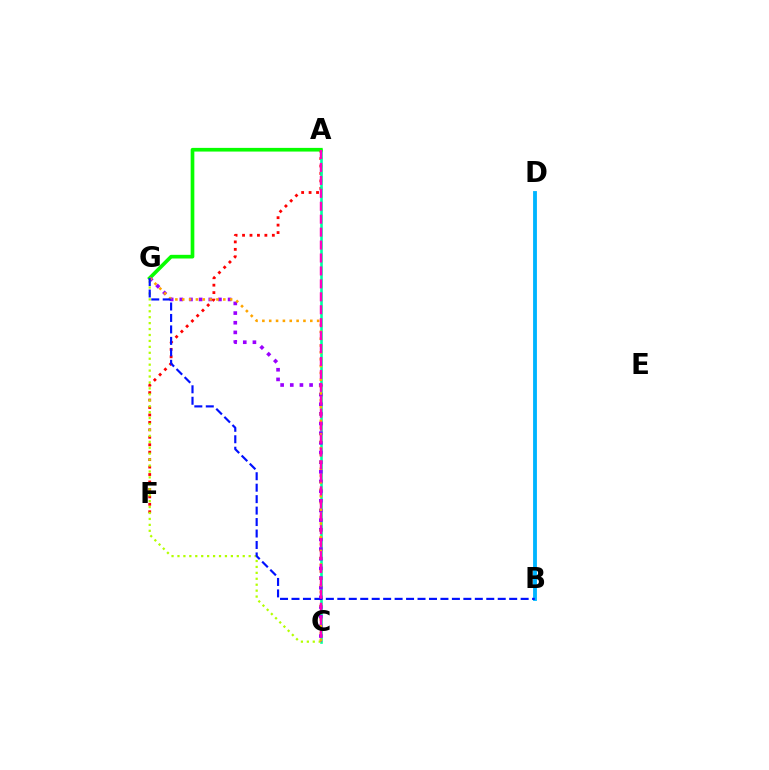{('B', 'D'): [{'color': '#00b5ff', 'line_style': 'solid', 'thickness': 2.76}], ('A', 'F'): [{'color': '#ff0000', 'line_style': 'dotted', 'thickness': 2.02}], ('A', 'C'): [{'color': '#00ff9d', 'line_style': 'solid', 'thickness': 1.88}, {'color': '#ff00bd', 'line_style': 'dashed', 'thickness': 1.76}], ('A', 'G'): [{'color': '#08ff00', 'line_style': 'solid', 'thickness': 2.64}], ('C', 'G'): [{'color': '#9b00ff', 'line_style': 'dotted', 'thickness': 2.62}, {'color': '#ffa500', 'line_style': 'dotted', 'thickness': 1.86}, {'color': '#b3ff00', 'line_style': 'dotted', 'thickness': 1.61}], ('B', 'G'): [{'color': '#0010ff', 'line_style': 'dashed', 'thickness': 1.56}]}